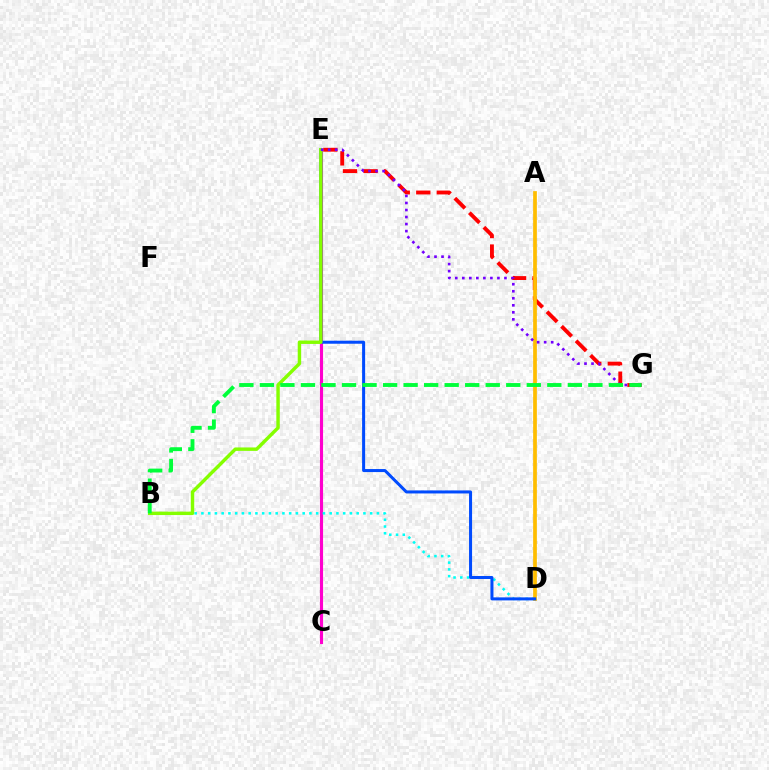{('E', 'G'): [{'color': '#ff0000', 'line_style': 'dashed', 'thickness': 2.79}, {'color': '#7200ff', 'line_style': 'dotted', 'thickness': 1.91}], ('C', 'E'): [{'color': '#ff00cf', 'line_style': 'solid', 'thickness': 2.24}], ('B', 'D'): [{'color': '#00fff6', 'line_style': 'dotted', 'thickness': 1.83}], ('A', 'D'): [{'color': '#ffbd00', 'line_style': 'solid', 'thickness': 2.68}], ('D', 'E'): [{'color': '#004bff', 'line_style': 'solid', 'thickness': 2.18}], ('B', 'E'): [{'color': '#84ff00', 'line_style': 'solid', 'thickness': 2.47}], ('B', 'G'): [{'color': '#00ff39', 'line_style': 'dashed', 'thickness': 2.79}]}